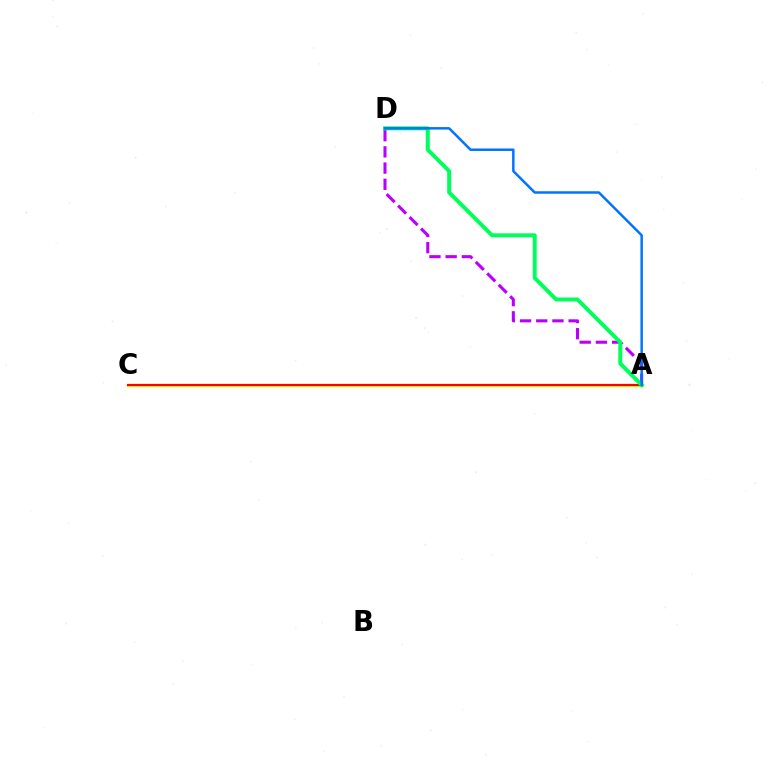{('A', 'D'): [{'color': '#b900ff', 'line_style': 'dashed', 'thickness': 2.2}, {'color': '#00ff5c', 'line_style': 'solid', 'thickness': 2.86}, {'color': '#0074ff', 'line_style': 'solid', 'thickness': 1.79}], ('A', 'C'): [{'color': '#d1ff00', 'line_style': 'solid', 'thickness': 2.31}, {'color': '#ff0000', 'line_style': 'solid', 'thickness': 1.55}]}